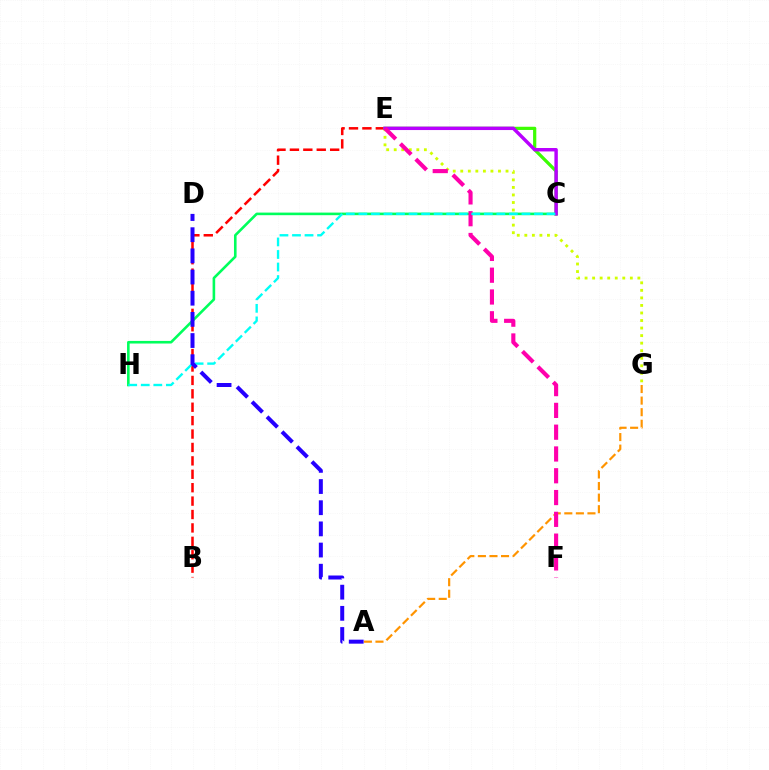{('A', 'G'): [{'color': '#ff9400', 'line_style': 'dashed', 'thickness': 1.57}], ('C', 'H'): [{'color': '#00ff5c', 'line_style': 'solid', 'thickness': 1.87}, {'color': '#00fff6', 'line_style': 'dashed', 'thickness': 1.7}], ('B', 'E'): [{'color': '#ff0000', 'line_style': 'dashed', 'thickness': 1.82}], ('C', 'E'): [{'color': '#0074ff', 'line_style': 'solid', 'thickness': 1.63}, {'color': '#3dff00', 'line_style': 'solid', 'thickness': 2.28}, {'color': '#b900ff', 'line_style': 'solid', 'thickness': 2.47}], ('E', 'G'): [{'color': '#d1ff00', 'line_style': 'dotted', 'thickness': 2.05}], ('E', 'F'): [{'color': '#ff00ac', 'line_style': 'dashed', 'thickness': 2.96}], ('A', 'D'): [{'color': '#2500ff', 'line_style': 'dashed', 'thickness': 2.88}]}